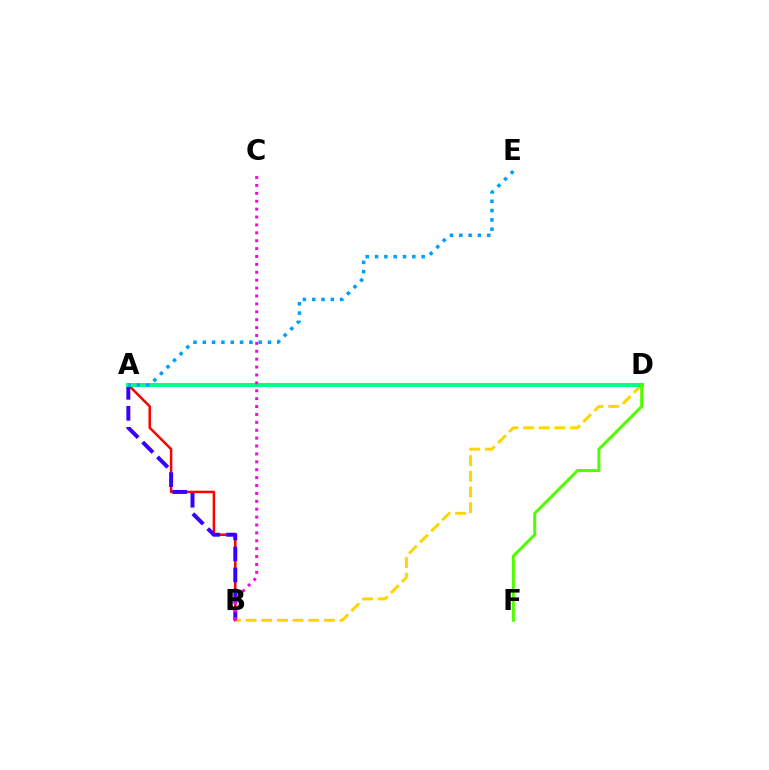{('A', 'B'): [{'color': '#ff0000', 'line_style': 'solid', 'thickness': 1.8}, {'color': '#3700ff', 'line_style': 'dashed', 'thickness': 2.85}], ('B', 'D'): [{'color': '#ffd500', 'line_style': 'dashed', 'thickness': 2.13}], ('A', 'D'): [{'color': '#00ff86', 'line_style': 'solid', 'thickness': 2.86}], ('A', 'E'): [{'color': '#009eff', 'line_style': 'dotted', 'thickness': 2.53}], ('B', 'C'): [{'color': '#ff00ed', 'line_style': 'dotted', 'thickness': 2.15}], ('D', 'F'): [{'color': '#4fff00', 'line_style': 'solid', 'thickness': 2.15}]}